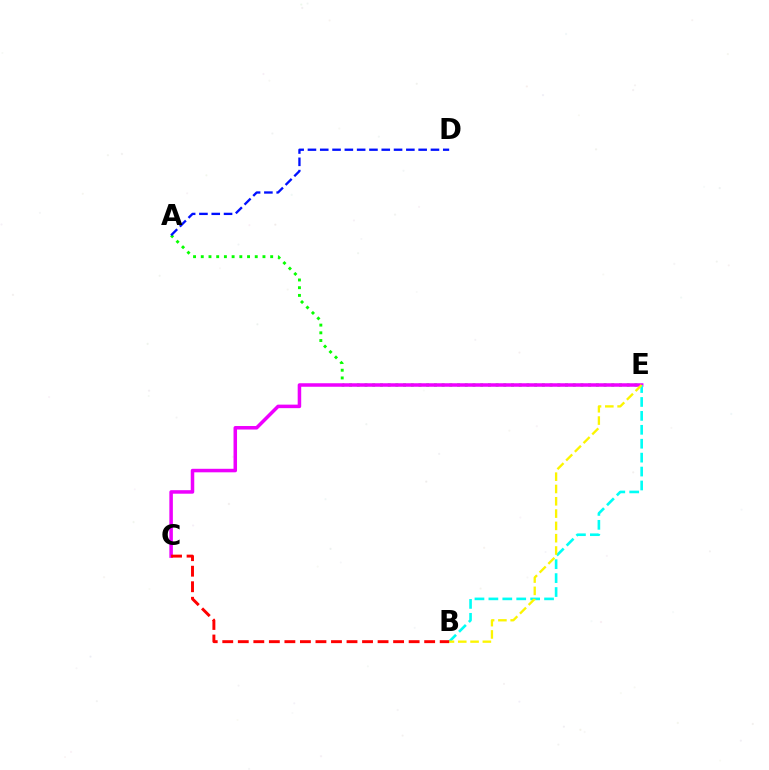{('A', 'E'): [{'color': '#08ff00', 'line_style': 'dotted', 'thickness': 2.1}], ('C', 'E'): [{'color': '#ee00ff', 'line_style': 'solid', 'thickness': 2.53}], ('B', 'E'): [{'color': '#00fff6', 'line_style': 'dashed', 'thickness': 1.89}, {'color': '#fcf500', 'line_style': 'dashed', 'thickness': 1.67}], ('A', 'D'): [{'color': '#0010ff', 'line_style': 'dashed', 'thickness': 1.67}], ('B', 'C'): [{'color': '#ff0000', 'line_style': 'dashed', 'thickness': 2.11}]}